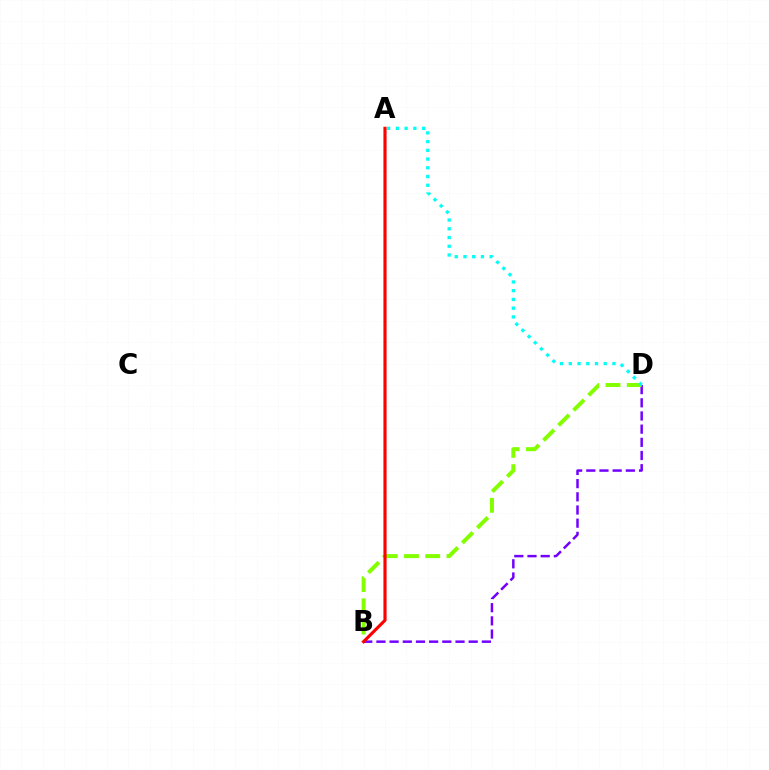{('B', 'D'): [{'color': '#7200ff', 'line_style': 'dashed', 'thickness': 1.79}, {'color': '#84ff00', 'line_style': 'dashed', 'thickness': 2.89}], ('A', 'D'): [{'color': '#00fff6', 'line_style': 'dotted', 'thickness': 2.37}], ('A', 'B'): [{'color': '#ff0000', 'line_style': 'solid', 'thickness': 2.26}]}